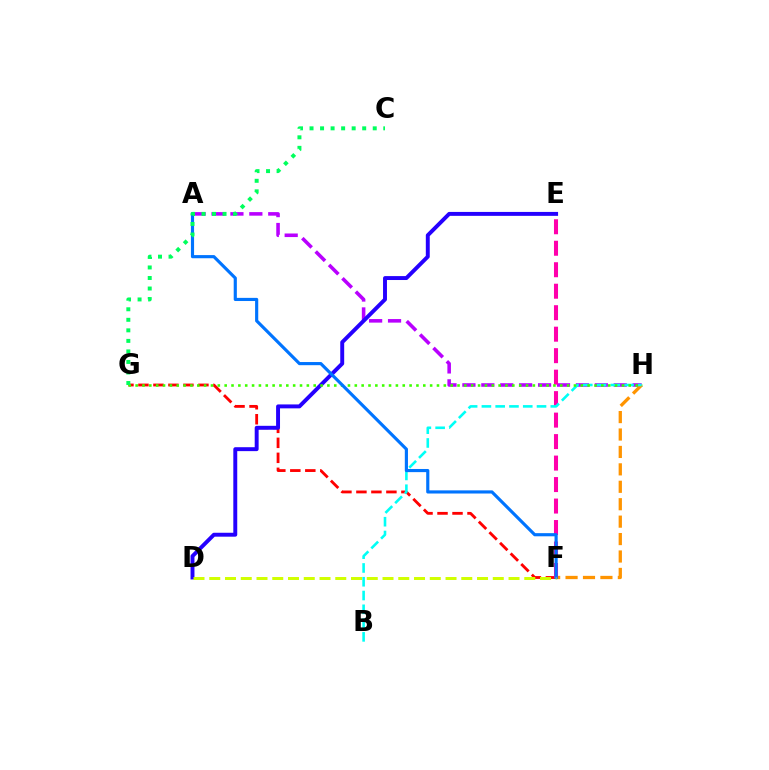{('A', 'H'): [{'color': '#b900ff', 'line_style': 'dashed', 'thickness': 2.57}], ('F', 'H'): [{'color': '#ff9400', 'line_style': 'dashed', 'thickness': 2.37}], ('F', 'G'): [{'color': '#ff0000', 'line_style': 'dashed', 'thickness': 2.04}], ('E', 'F'): [{'color': '#ff00ac', 'line_style': 'dashed', 'thickness': 2.92}], ('B', 'H'): [{'color': '#00fff6', 'line_style': 'dashed', 'thickness': 1.87}], ('D', 'E'): [{'color': '#2500ff', 'line_style': 'solid', 'thickness': 2.83}], ('G', 'H'): [{'color': '#3dff00', 'line_style': 'dotted', 'thickness': 1.86}], ('A', 'F'): [{'color': '#0074ff', 'line_style': 'solid', 'thickness': 2.27}], ('C', 'G'): [{'color': '#00ff5c', 'line_style': 'dotted', 'thickness': 2.86}], ('D', 'F'): [{'color': '#d1ff00', 'line_style': 'dashed', 'thickness': 2.14}]}